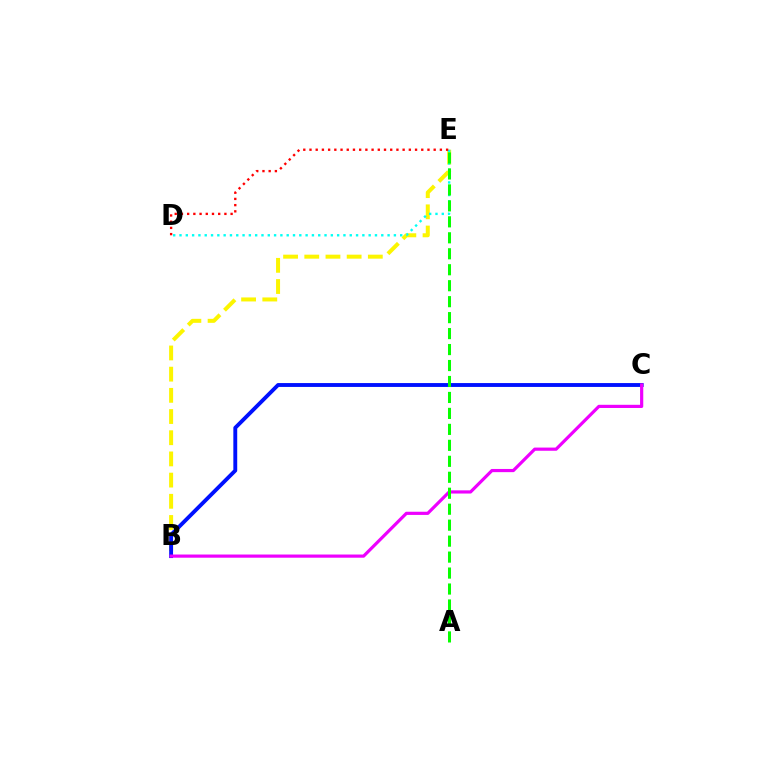{('B', 'E'): [{'color': '#fcf500', 'line_style': 'dashed', 'thickness': 2.88}], ('B', 'C'): [{'color': '#0010ff', 'line_style': 'solid', 'thickness': 2.79}, {'color': '#ee00ff', 'line_style': 'solid', 'thickness': 2.29}], ('D', 'E'): [{'color': '#00fff6', 'line_style': 'dotted', 'thickness': 1.71}, {'color': '#ff0000', 'line_style': 'dotted', 'thickness': 1.69}], ('A', 'E'): [{'color': '#08ff00', 'line_style': 'dashed', 'thickness': 2.17}]}